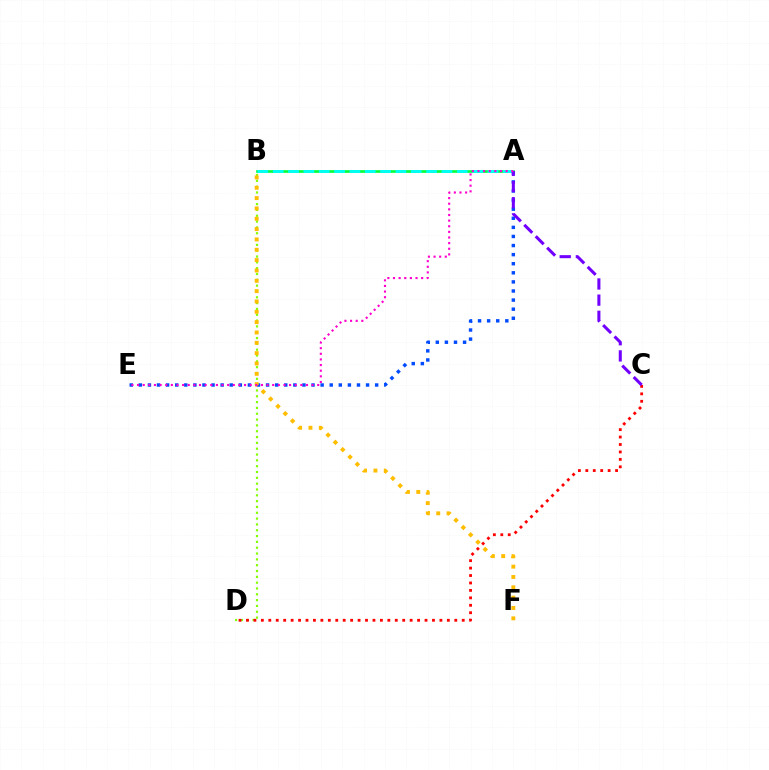{('A', 'B'): [{'color': '#00ff39', 'line_style': 'solid', 'thickness': 1.91}, {'color': '#00fff6', 'line_style': 'dashed', 'thickness': 2.08}], ('B', 'D'): [{'color': '#84ff00', 'line_style': 'dotted', 'thickness': 1.58}], ('C', 'D'): [{'color': '#ff0000', 'line_style': 'dotted', 'thickness': 2.02}], ('A', 'E'): [{'color': '#004bff', 'line_style': 'dotted', 'thickness': 2.47}, {'color': '#ff00cf', 'line_style': 'dotted', 'thickness': 1.53}], ('B', 'F'): [{'color': '#ffbd00', 'line_style': 'dotted', 'thickness': 2.81}], ('A', 'C'): [{'color': '#7200ff', 'line_style': 'dashed', 'thickness': 2.19}]}